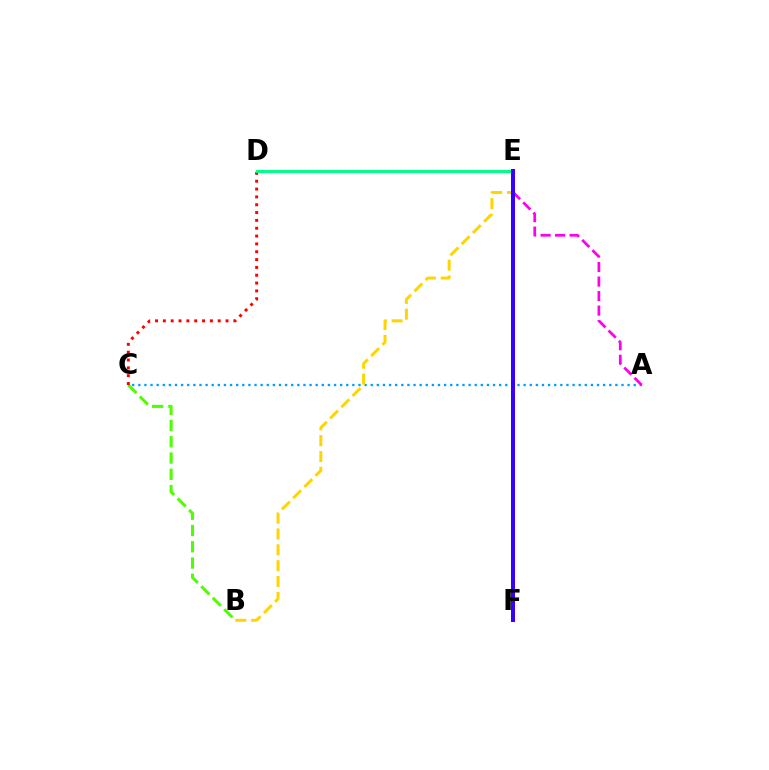{('B', 'C'): [{'color': '#4fff00', 'line_style': 'dashed', 'thickness': 2.21}], ('A', 'C'): [{'color': '#009eff', 'line_style': 'dotted', 'thickness': 1.66}], ('C', 'D'): [{'color': '#ff0000', 'line_style': 'dotted', 'thickness': 2.13}], ('A', 'E'): [{'color': '#ff00ed', 'line_style': 'dashed', 'thickness': 1.97}], ('D', 'E'): [{'color': '#00ff86', 'line_style': 'solid', 'thickness': 2.13}], ('B', 'E'): [{'color': '#ffd500', 'line_style': 'dashed', 'thickness': 2.15}], ('E', 'F'): [{'color': '#3700ff', 'line_style': 'solid', 'thickness': 2.9}]}